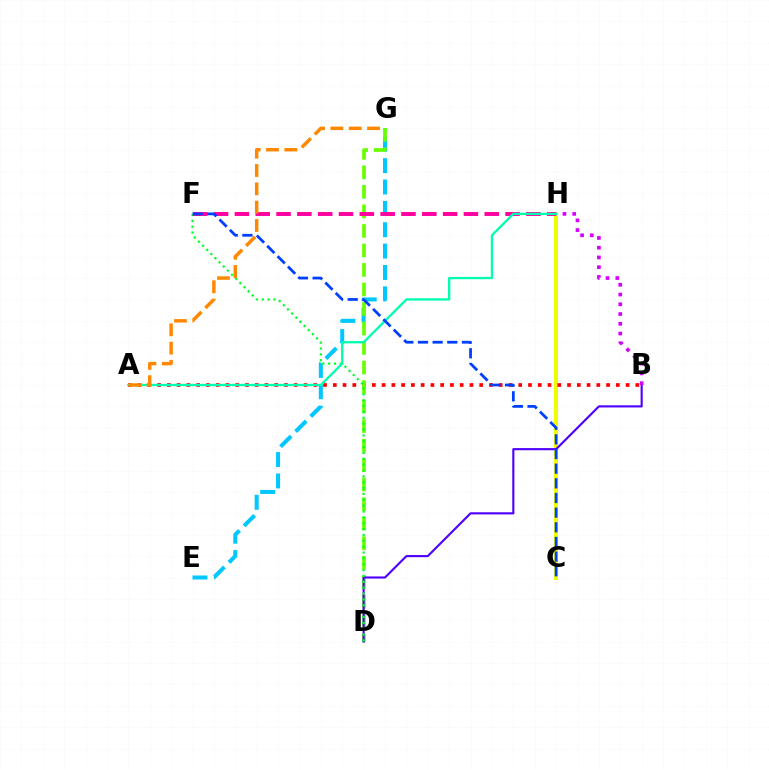{('C', 'H'): [{'color': '#eeff00', 'line_style': 'solid', 'thickness': 2.9}], ('E', 'G'): [{'color': '#00c7ff', 'line_style': 'dashed', 'thickness': 2.9}], ('A', 'B'): [{'color': '#ff0000', 'line_style': 'dotted', 'thickness': 2.65}], ('D', 'G'): [{'color': '#66ff00', 'line_style': 'dashed', 'thickness': 2.65}], ('B', 'D'): [{'color': '#4f00ff', 'line_style': 'solid', 'thickness': 1.54}], ('D', 'F'): [{'color': '#00ff27', 'line_style': 'dotted', 'thickness': 1.59}], ('F', 'H'): [{'color': '#ff00a0', 'line_style': 'dashed', 'thickness': 2.83}], ('B', 'H'): [{'color': '#d600ff', 'line_style': 'dotted', 'thickness': 2.65}], ('A', 'H'): [{'color': '#00ffaf', 'line_style': 'solid', 'thickness': 1.67}], ('A', 'G'): [{'color': '#ff8800', 'line_style': 'dashed', 'thickness': 2.49}], ('C', 'F'): [{'color': '#003fff', 'line_style': 'dashed', 'thickness': 1.99}]}